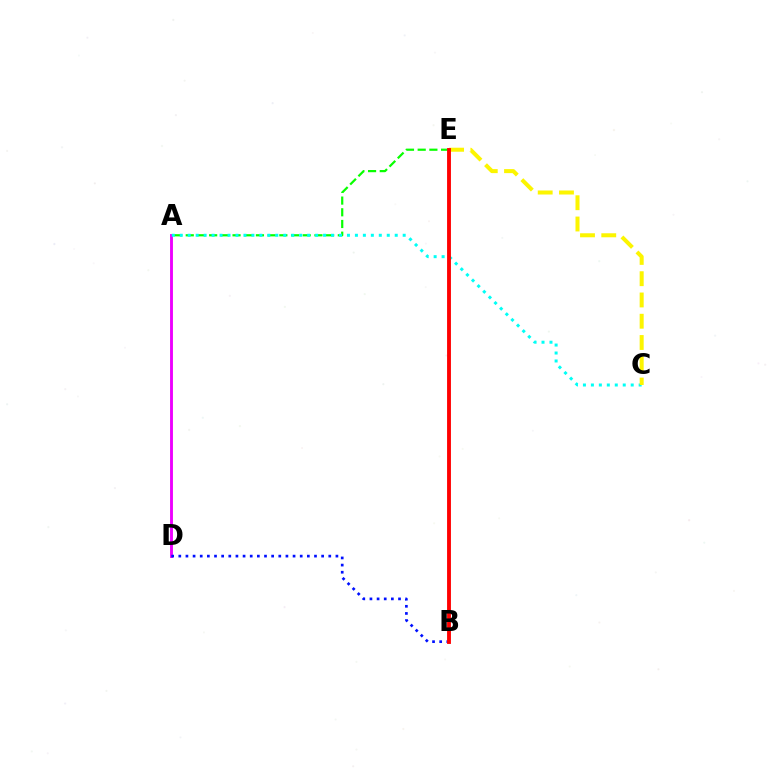{('A', 'E'): [{'color': '#08ff00', 'line_style': 'dashed', 'thickness': 1.59}], ('A', 'D'): [{'color': '#ee00ff', 'line_style': 'solid', 'thickness': 2.08}], ('B', 'D'): [{'color': '#0010ff', 'line_style': 'dotted', 'thickness': 1.94}], ('A', 'C'): [{'color': '#00fff6', 'line_style': 'dotted', 'thickness': 2.16}], ('C', 'E'): [{'color': '#fcf500', 'line_style': 'dashed', 'thickness': 2.89}], ('B', 'E'): [{'color': '#ff0000', 'line_style': 'solid', 'thickness': 2.78}]}